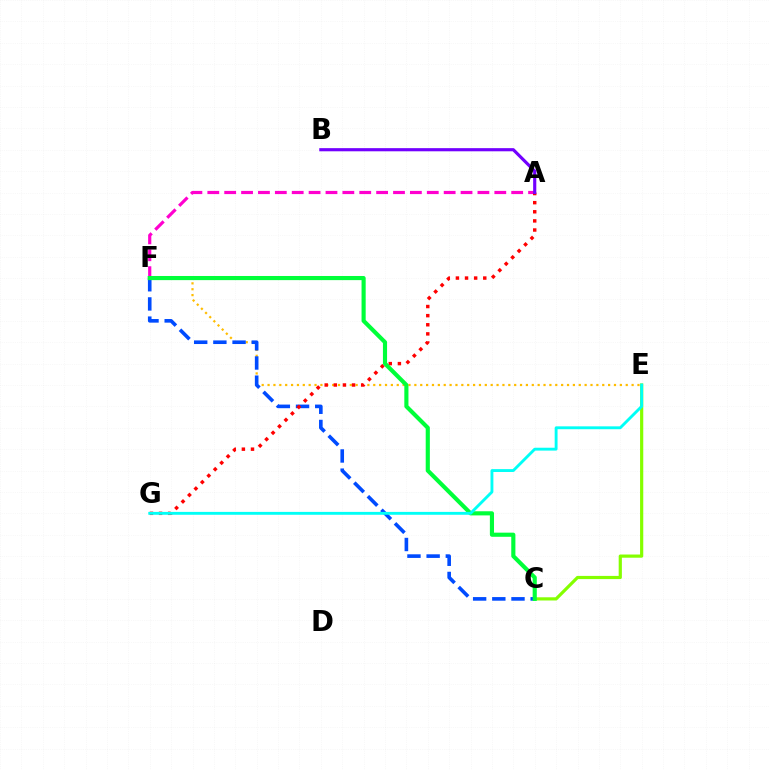{('E', 'F'): [{'color': '#ffbd00', 'line_style': 'dotted', 'thickness': 1.6}], ('A', 'F'): [{'color': '#ff00cf', 'line_style': 'dashed', 'thickness': 2.29}], ('C', 'F'): [{'color': '#004bff', 'line_style': 'dashed', 'thickness': 2.61}, {'color': '#00ff39', 'line_style': 'solid', 'thickness': 2.98}], ('A', 'G'): [{'color': '#ff0000', 'line_style': 'dotted', 'thickness': 2.48}], ('C', 'E'): [{'color': '#84ff00', 'line_style': 'solid', 'thickness': 2.3}], ('A', 'B'): [{'color': '#7200ff', 'line_style': 'solid', 'thickness': 2.27}], ('E', 'G'): [{'color': '#00fff6', 'line_style': 'solid', 'thickness': 2.07}]}